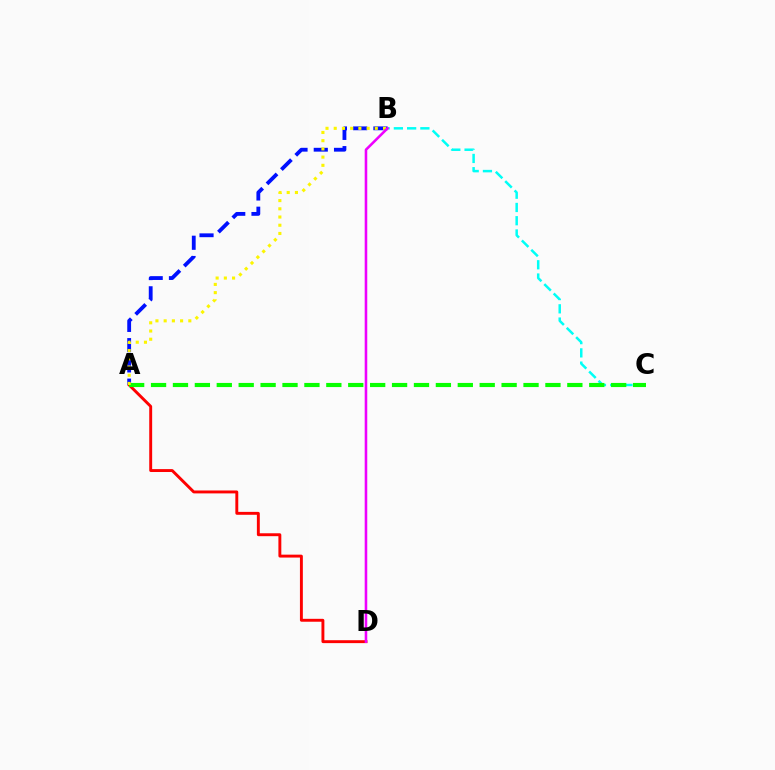{('B', 'C'): [{'color': '#00fff6', 'line_style': 'dashed', 'thickness': 1.8}], ('A', 'D'): [{'color': '#ff0000', 'line_style': 'solid', 'thickness': 2.09}], ('A', 'B'): [{'color': '#0010ff', 'line_style': 'dashed', 'thickness': 2.75}, {'color': '#fcf500', 'line_style': 'dotted', 'thickness': 2.23}], ('A', 'C'): [{'color': '#08ff00', 'line_style': 'dashed', 'thickness': 2.98}], ('B', 'D'): [{'color': '#ee00ff', 'line_style': 'solid', 'thickness': 1.85}]}